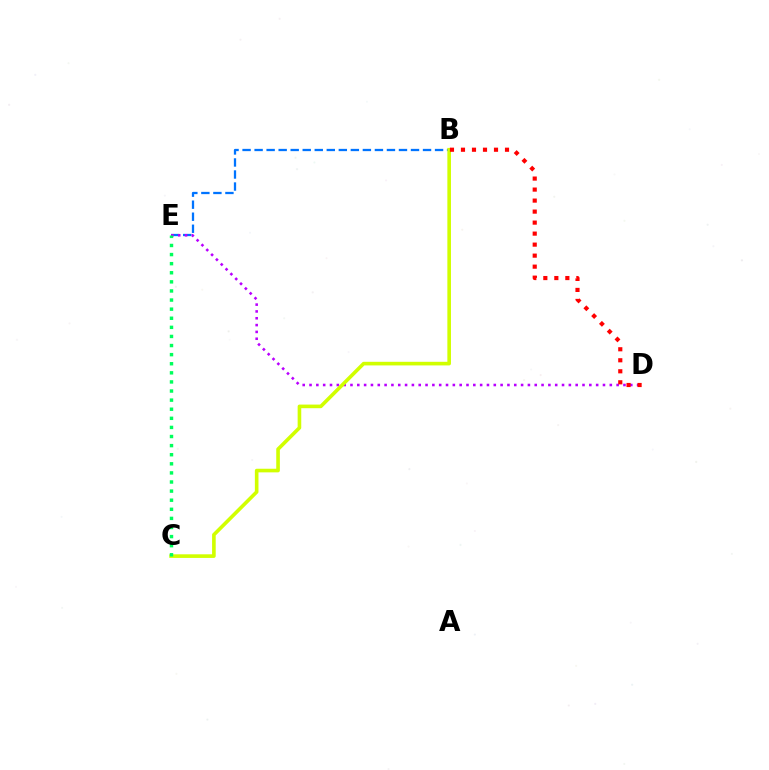{('B', 'E'): [{'color': '#0074ff', 'line_style': 'dashed', 'thickness': 1.63}], ('D', 'E'): [{'color': '#b900ff', 'line_style': 'dotted', 'thickness': 1.85}], ('B', 'C'): [{'color': '#d1ff00', 'line_style': 'solid', 'thickness': 2.6}], ('C', 'E'): [{'color': '#00ff5c', 'line_style': 'dotted', 'thickness': 2.47}], ('B', 'D'): [{'color': '#ff0000', 'line_style': 'dotted', 'thickness': 2.99}]}